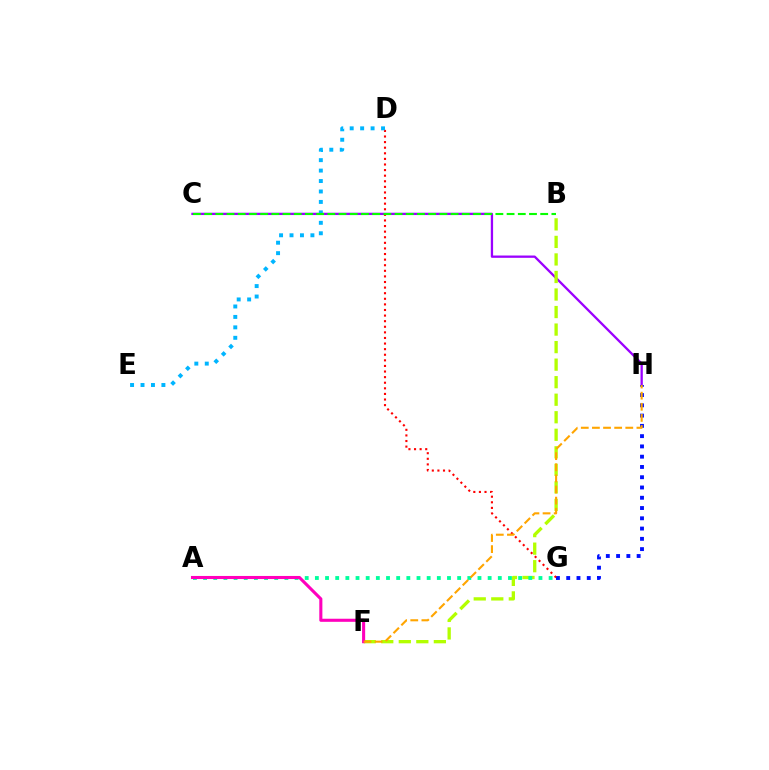{('C', 'H'): [{'color': '#9b00ff', 'line_style': 'solid', 'thickness': 1.65}], ('B', 'F'): [{'color': '#b3ff00', 'line_style': 'dashed', 'thickness': 2.38}], ('G', 'H'): [{'color': '#0010ff', 'line_style': 'dotted', 'thickness': 2.79}], ('A', 'G'): [{'color': '#00ff9d', 'line_style': 'dotted', 'thickness': 2.76}], ('D', 'G'): [{'color': '#ff0000', 'line_style': 'dotted', 'thickness': 1.52}], ('A', 'F'): [{'color': '#ff00bd', 'line_style': 'solid', 'thickness': 2.22}], ('D', 'E'): [{'color': '#00b5ff', 'line_style': 'dotted', 'thickness': 2.84}], ('F', 'H'): [{'color': '#ffa500', 'line_style': 'dashed', 'thickness': 1.51}], ('B', 'C'): [{'color': '#08ff00', 'line_style': 'dashed', 'thickness': 1.52}]}